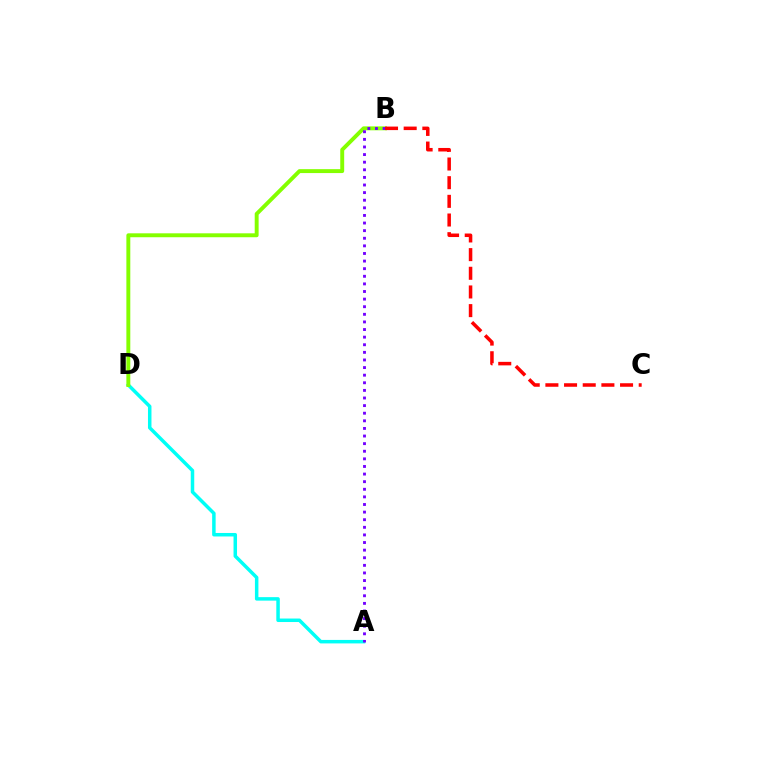{('A', 'D'): [{'color': '#00fff6', 'line_style': 'solid', 'thickness': 2.51}], ('B', 'D'): [{'color': '#84ff00', 'line_style': 'solid', 'thickness': 2.82}], ('A', 'B'): [{'color': '#7200ff', 'line_style': 'dotted', 'thickness': 2.07}], ('B', 'C'): [{'color': '#ff0000', 'line_style': 'dashed', 'thickness': 2.54}]}